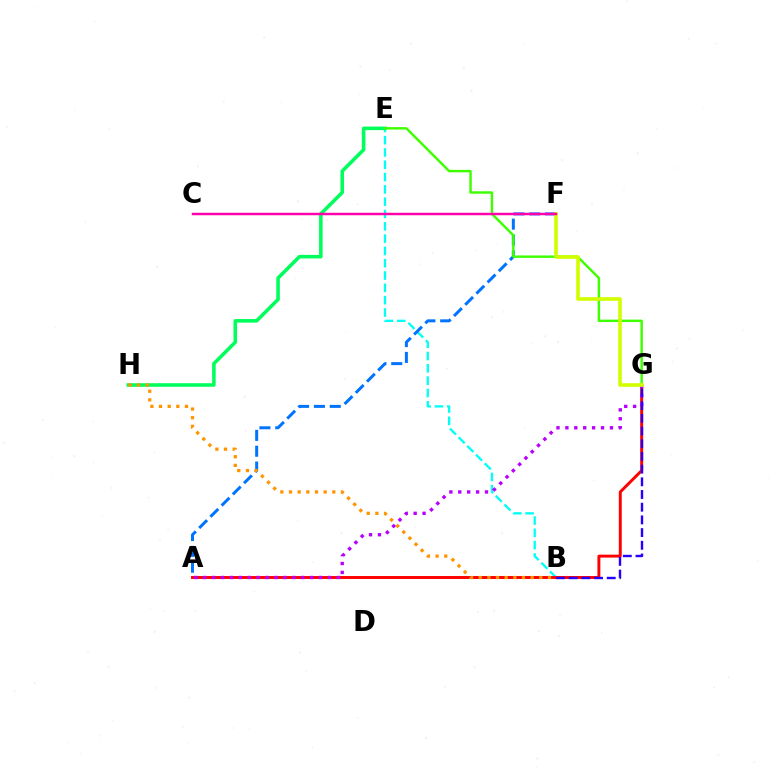{('B', 'E'): [{'color': '#00fff6', 'line_style': 'dashed', 'thickness': 1.67}], ('E', 'H'): [{'color': '#00ff5c', 'line_style': 'solid', 'thickness': 2.57}], ('A', 'F'): [{'color': '#0074ff', 'line_style': 'dashed', 'thickness': 2.15}], ('A', 'G'): [{'color': '#ff0000', 'line_style': 'solid', 'thickness': 2.11}, {'color': '#b900ff', 'line_style': 'dotted', 'thickness': 2.42}], ('E', 'G'): [{'color': '#3dff00', 'line_style': 'solid', 'thickness': 1.75}], ('B', 'H'): [{'color': '#ff9400', 'line_style': 'dotted', 'thickness': 2.35}], ('F', 'G'): [{'color': '#d1ff00', 'line_style': 'solid', 'thickness': 2.63}], ('B', 'G'): [{'color': '#2500ff', 'line_style': 'dashed', 'thickness': 1.72}], ('C', 'F'): [{'color': '#ff00ac', 'line_style': 'solid', 'thickness': 1.78}]}